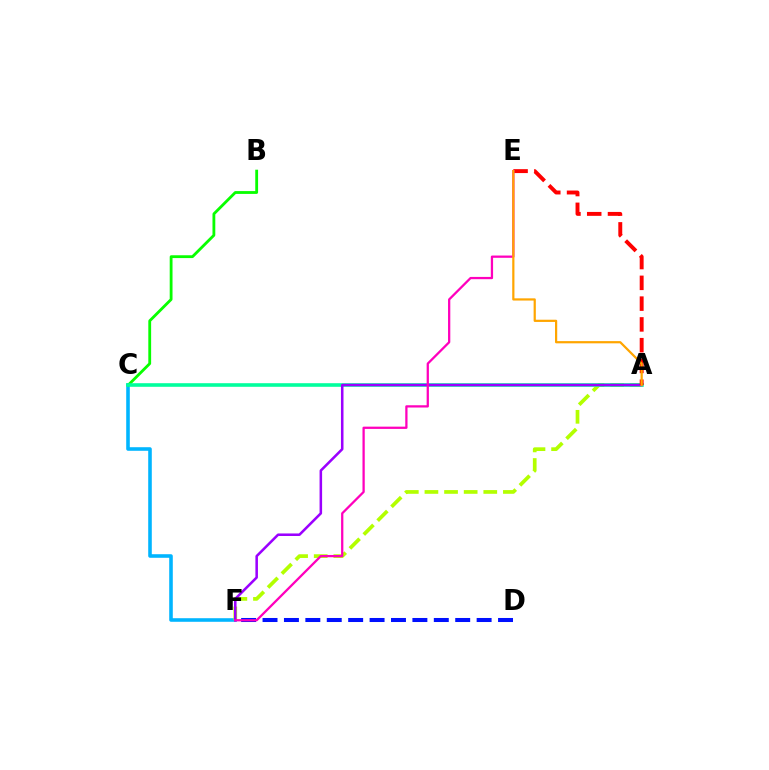{('C', 'F'): [{'color': '#00b5ff', 'line_style': 'solid', 'thickness': 2.58}], ('B', 'C'): [{'color': '#08ff00', 'line_style': 'solid', 'thickness': 2.03}], ('A', 'F'): [{'color': '#b3ff00', 'line_style': 'dashed', 'thickness': 2.66}, {'color': '#9b00ff', 'line_style': 'solid', 'thickness': 1.83}], ('A', 'C'): [{'color': '#00ff9d', 'line_style': 'solid', 'thickness': 2.59}], ('A', 'E'): [{'color': '#ff0000', 'line_style': 'dashed', 'thickness': 2.82}, {'color': '#ffa500', 'line_style': 'solid', 'thickness': 1.59}], ('D', 'F'): [{'color': '#0010ff', 'line_style': 'dashed', 'thickness': 2.91}], ('E', 'F'): [{'color': '#ff00bd', 'line_style': 'solid', 'thickness': 1.63}]}